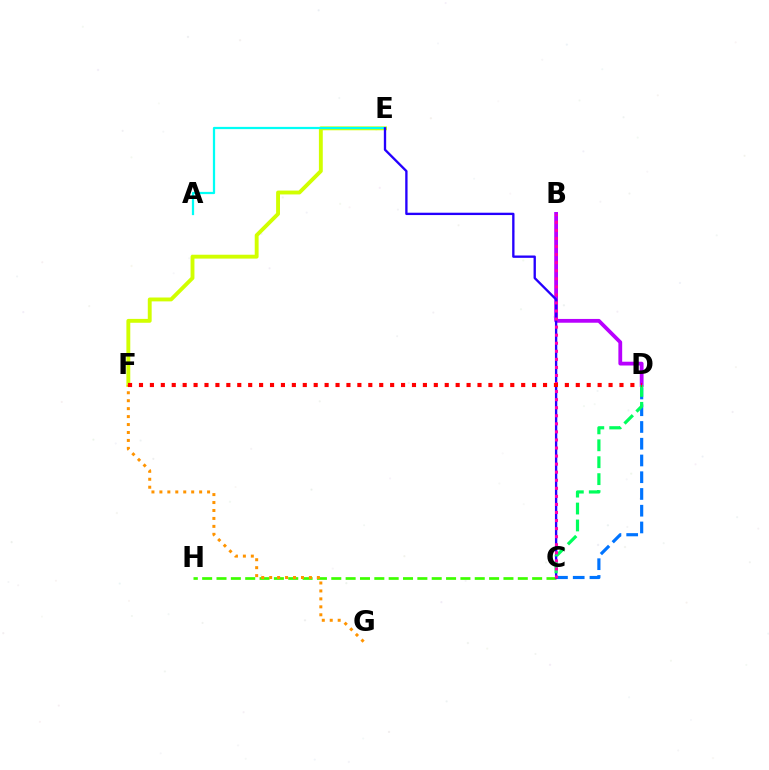{('C', 'H'): [{'color': '#3dff00', 'line_style': 'dashed', 'thickness': 1.95}], ('E', 'F'): [{'color': '#d1ff00', 'line_style': 'solid', 'thickness': 2.79}], ('A', 'E'): [{'color': '#00fff6', 'line_style': 'solid', 'thickness': 1.61}], ('C', 'D'): [{'color': '#0074ff', 'line_style': 'dashed', 'thickness': 2.27}, {'color': '#00ff5c', 'line_style': 'dashed', 'thickness': 2.3}], ('B', 'D'): [{'color': '#b900ff', 'line_style': 'solid', 'thickness': 2.73}], ('F', 'G'): [{'color': '#ff9400', 'line_style': 'dotted', 'thickness': 2.16}], ('C', 'E'): [{'color': '#2500ff', 'line_style': 'solid', 'thickness': 1.68}], ('B', 'C'): [{'color': '#ff00ac', 'line_style': 'dotted', 'thickness': 2.19}], ('D', 'F'): [{'color': '#ff0000', 'line_style': 'dotted', 'thickness': 2.97}]}